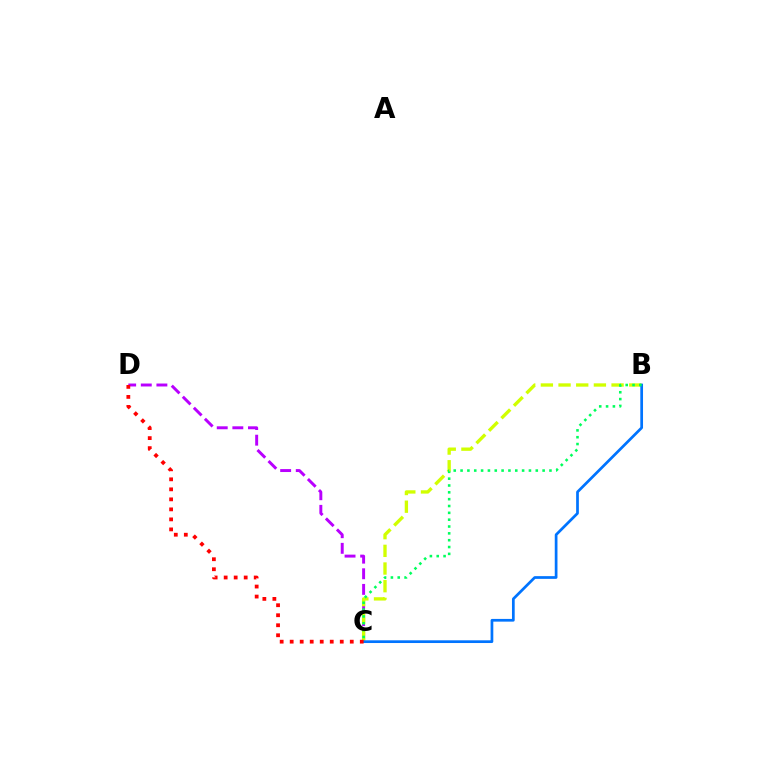{('C', 'D'): [{'color': '#b900ff', 'line_style': 'dashed', 'thickness': 2.12}, {'color': '#ff0000', 'line_style': 'dotted', 'thickness': 2.72}], ('B', 'C'): [{'color': '#d1ff00', 'line_style': 'dashed', 'thickness': 2.4}, {'color': '#0074ff', 'line_style': 'solid', 'thickness': 1.96}, {'color': '#00ff5c', 'line_style': 'dotted', 'thickness': 1.86}]}